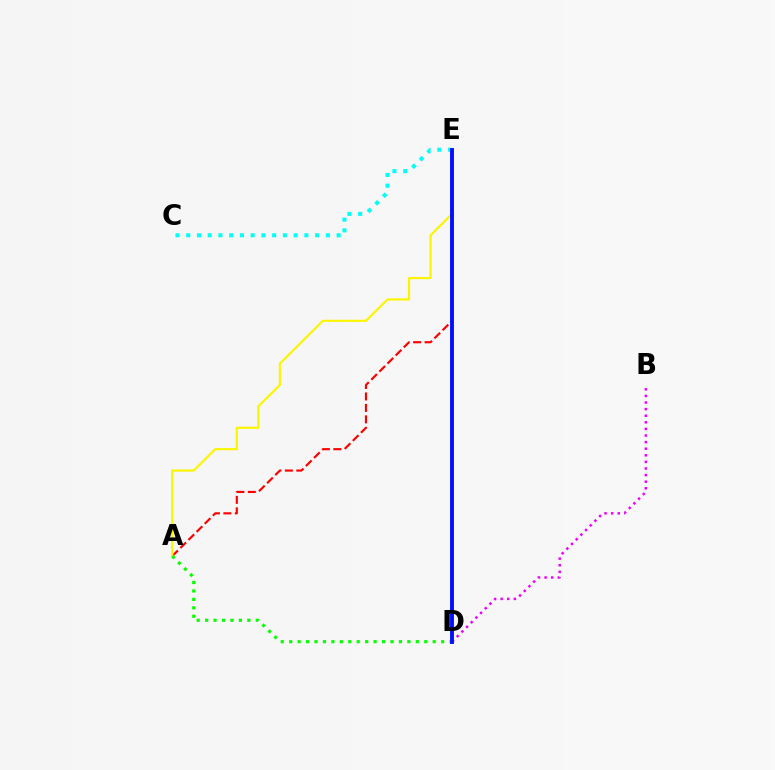{('A', 'E'): [{'color': '#ff0000', 'line_style': 'dashed', 'thickness': 1.56}, {'color': '#fcf500', 'line_style': 'solid', 'thickness': 1.57}], ('C', 'E'): [{'color': '#00fff6', 'line_style': 'dotted', 'thickness': 2.92}], ('B', 'D'): [{'color': '#ee00ff', 'line_style': 'dotted', 'thickness': 1.79}], ('A', 'D'): [{'color': '#08ff00', 'line_style': 'dotted', 'thickness': 2.29}], ('D', 'E'): [{'color': '#0010ff', 'line_style': 'solid', 'thickness': 2.79}]}